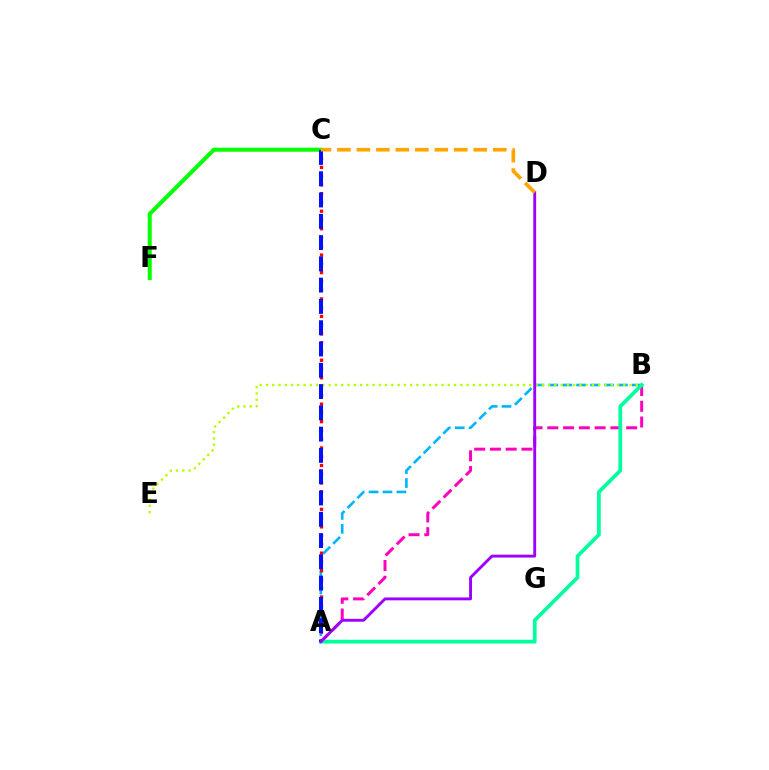{('A', 'B'): [{'color': '#00b5ff', 'line_style': 'dashed', 'thickness': 1.89}, {'color': '#ff00bd', 'line_style': 'dashed', 'thickness': 2.14}, {'color': '#00ff9d', 'line_style': 'solid', 'thickness': 2.69}], ('A', 'C'): [{'color': '#ff0000', 'line_style': 'dotted', 'thickness': 2.38}, {'color': '#0010ff', 'line_style': 'dashed', 'thickness': 2.89}], ('B', 'E'): [{'color': '#b3ff00', 'line_style': 'dotted', 'thickness': 1.7}], ('C', 'F'): [{'color': '#08ff00', 'line_style': 'solid', 'thickness': 2.89}], ('A', 'D'): [{'color': '#9b00ff', 'line_style': 'solid', 'thickness': 2.07}], ('C', 'D'): [{'color': '#ffa500', 'line_style': 'dashed', 'thickness': 2.65}]}